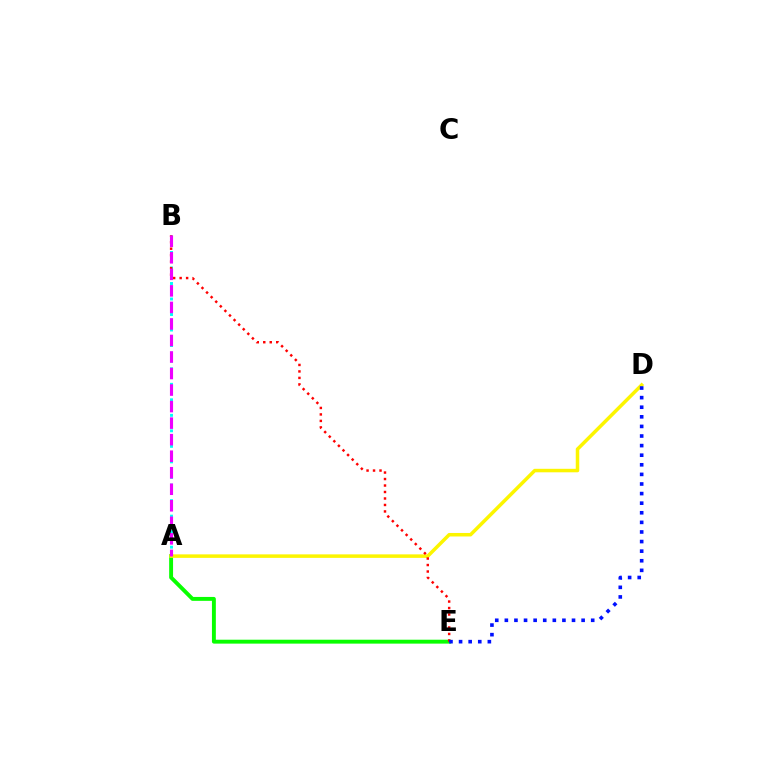{('A', 'B'): [{'color': '#00fff6', 'line_style': 'dotted', 'thickness': 2.11}, {'color': '#ee00ff', 'line_style': 'dashed', 'thickness': 2.25}], ('A', 'E'): [{'color': '#08ff00', 'line_style': 'solid', 'thickness': 2.81}], ('A', 'D'): [{'color': '#fcf500', 'line_style': 'solid', 'thickness': 2.52}], ('B', 'E'): [{'color': '#ff0000', 'line_style': 'dotted', 'thickness': 1.76}], ('D', 'E'): [{'color': '#0010ff', 'line_style': 'dotted', 'thickness': 2.61}]}